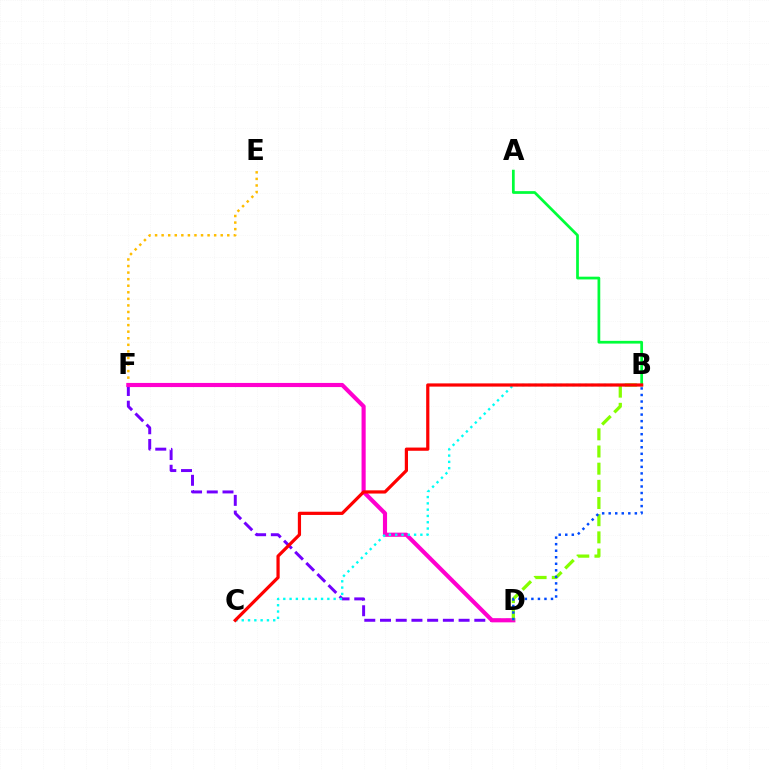{('D', 'F'): [{'color': '#7200ff', 'line_style': 'dashed', 'thickness': 2.13}, {'color': '#ff00cf', 'line_style': 'solid', 'thickness': 2.97}], ('E', 'F'): [{'color': '#ffbd00', 'line_style': 'dotted', 'thickness': 1.78}], ('A', 'B'): [{'color': '#00ff39', 'line_style': 'solid', 'thickness': 1.97}], ('B', 'D'): [{'color': '#84ff00', 'line_style': 'dashed', 'thickness': 2.33}, {'color': '#004bff', 'line_style': 'dotted', 'thickness': 1.78}], ('B', 'C'): [{'color': '#00fff6', 'line_style': 'dotted', 'thickness': 1.71}, {'color': '#ff0000', 'line_style': 'solid', 'thickness': 2.31}]}